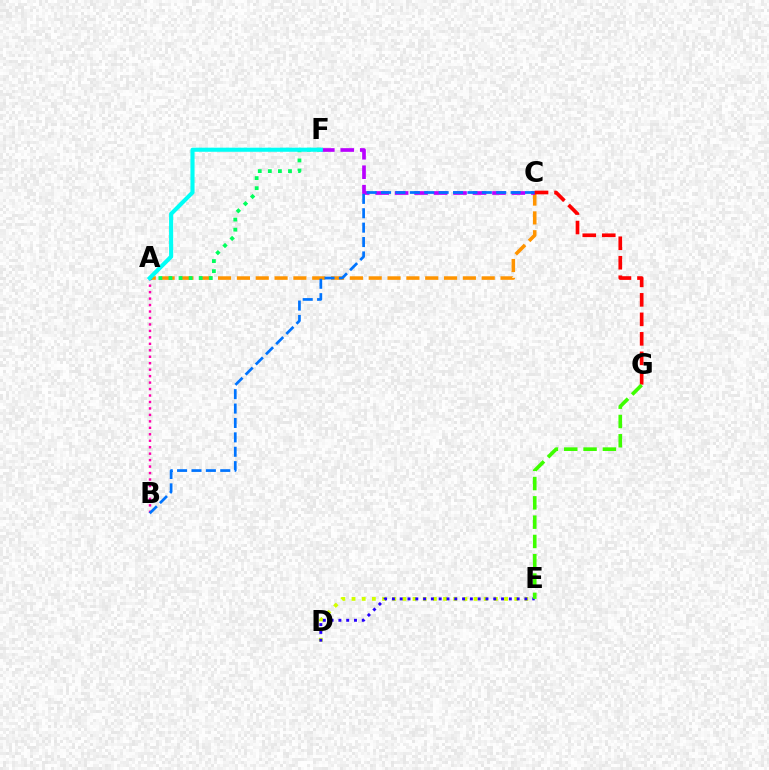{('A', 'C'): [{'color': '#ff9400', 'line_style': 'dashed', 'thickness': 2.56}], ('A', 'F'): [{'color': '#00ff5c', 'line_style': 'dotted', 'thickness': 2.74}, {'color': '#00fff6', 'line_style': 'solid', 'thickness': 2.95}], ('D', 'E'): [{'color': '#d1ff00', 'line_style': 'dotted', 'thickness': 2.76}, {'color': '#2500ff', 'line_style': 'dotted', 'thickness': 2.12}], ('C', 'F'): [{'color': '#b900ff', 'line_style': 'dashed', 'thickness': 2.64}], ('A', 'B'): [{'color': '#ff00ac', 'line_style': 'dotted', 'thickness': 1.76}], ('B', 'C'): [{'color': '#0074ff', 'line_style': 'dashed', 'thickness': 1.96}], ('C', 'G'): [{'color': '#ff0000', 'line_style': 'dashed', 'thickness': 2.65}], ('E', 'G'): [{'color': '#3dff00', 'line_style': 'dashed', 'thickness': 2.62}]}